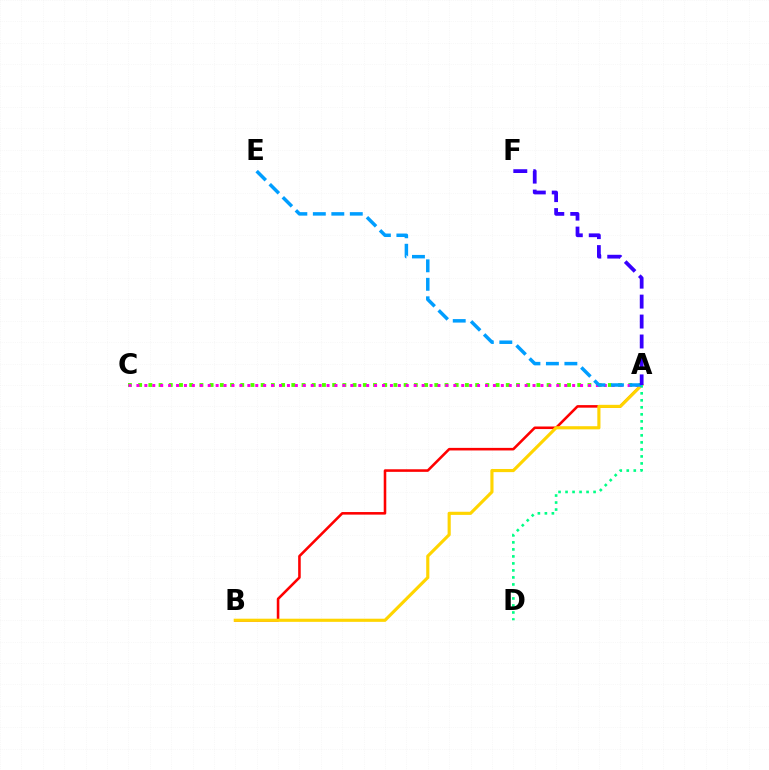{('A', 'C'): [{'color': '#4fff00', 'line_style': 'dotted', 'thickness': 2.77}, {'color': '#ff00ed', 'line_style': 'dotted', 'thickness': 2.15}], ('A', 'B'): [{'color': '#ff0000', 'line_style': 'solid', 'thickness': 1.85}, {'color': '#ffd500', 'line_style': 'solid', 'thickness': 2.26}], ('A', 'D'): [{'color': '#00ff86', 'line_style': 'dotted', 'thickness': 1.9}], ('A', 'E'): [{'color': '#009eff', 'line_style': 'dashed', 'thickness': 2.51}], ('A', 'F'): [{'color': '#3700ff', 'line_style': 'dashed', 'thickness': 2.71}]}